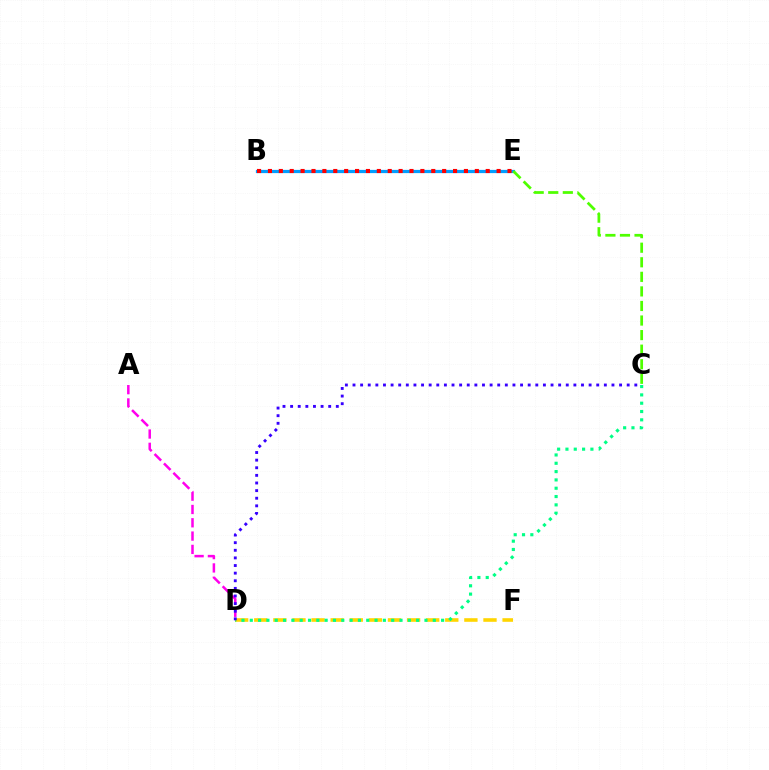{('B', 'E'): [{'color': '#009eff', 'line_style': 'solid', 'thickness': 2.31}, {'color': '#ff0000', 'line_style': 'dotted', 'thickness': 2.96}], ('A', 'D'): [{'color': '#ff00ed', 'line_style': 'dashed', 'thickness': 1.81}], ('D', 'F'): [{'color': '#ffd500', 'line_style': 'dashed', 'thickness': 2.59}], ('C', 'D'): [{'color': '#00ff86', 'line_style': 'dotted', 'thickness': 2.26}, {'color': '#3700ff', 'line_style': 'dotted', 'thickness': 2.07}], ('C', 'E'): [{'color': '#4fff00', 'line_style': 'dashed', 'thickness': 1.98}]}